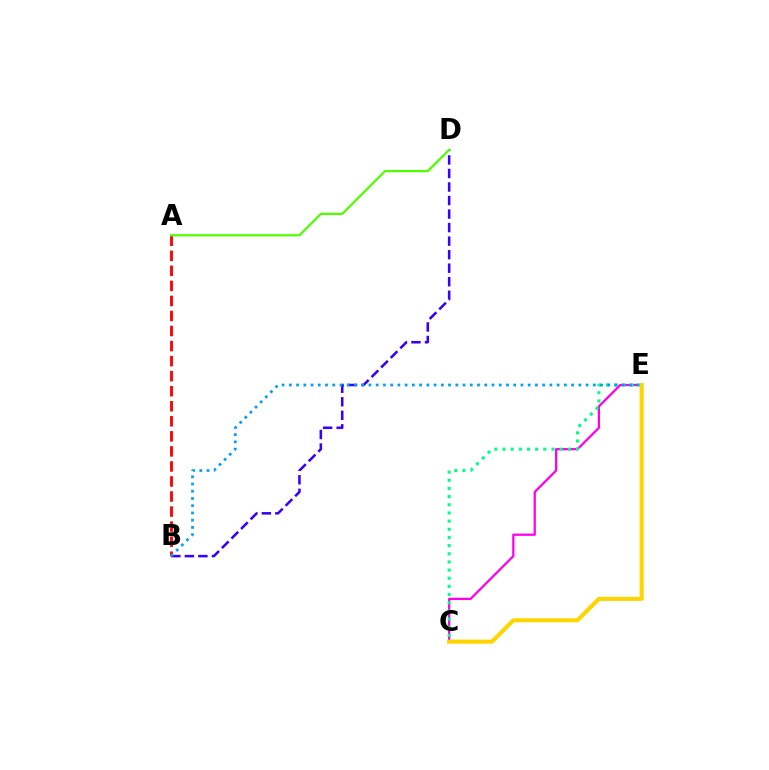{('C', 'E'): [{'color': '#ff00ed', 'line_style': 'solid', 'thickness': 1.63}, {'color': '#00ff86', 'line_style': 'dotted', 'thickness': 2.22}, {'color': '#ffd500', 'line_style': 'solid', 'thickness': 2.93}], ('B', 'D'): [{'color': '#3700ff', 'line_style': 'dashed', 'thickness': 1.84}], ('A', 'B'): [{'color': '#ff0000', 'line_style': 'dashed', 'thickness': 2.04}], ('A', 'D'): [{'color': '#4fff00', 'line_style': 'solid', 'thickness': 1.6}], ('B', 'E'): [{'color': '#009eff', 'line_style': 'dotted', 'thickness': 1.97}]}